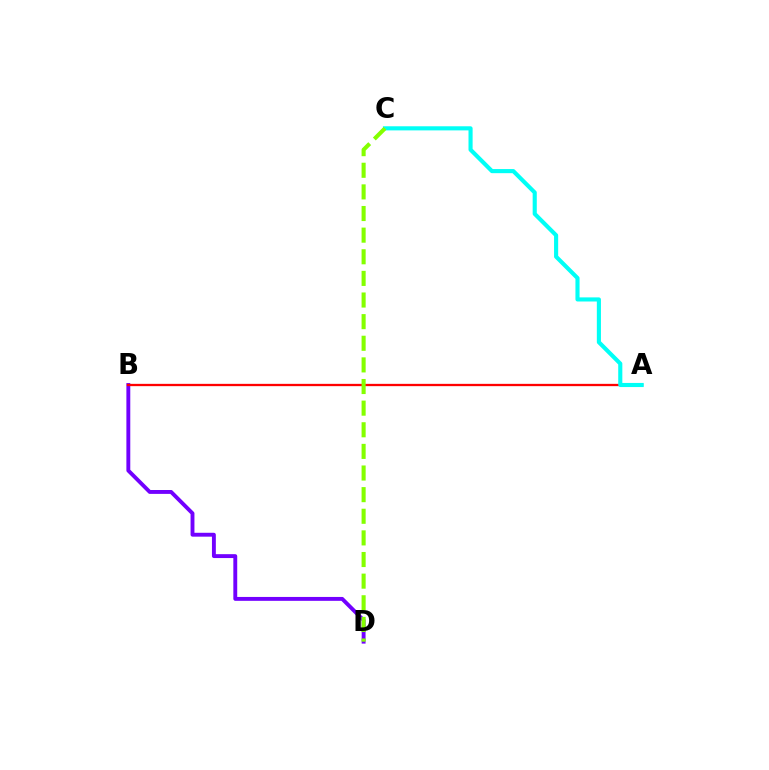{('B', 'D'): [{'color': '#7200ff', 'line_style': 'solid', 'thickness': 2.8}], ('A', 'B'): [{'color': '#ff0000', 'line_style': 'solid', 'thickness': 1.65}], ('A', 'C'): [{'color': '#00fff6', 'line_style': 'solid', 'thickness': 2.96}], ('C', 'D'): [{'color': '#84ff00', 'line_style': 'dashed', 'thickness': 2.94}]}